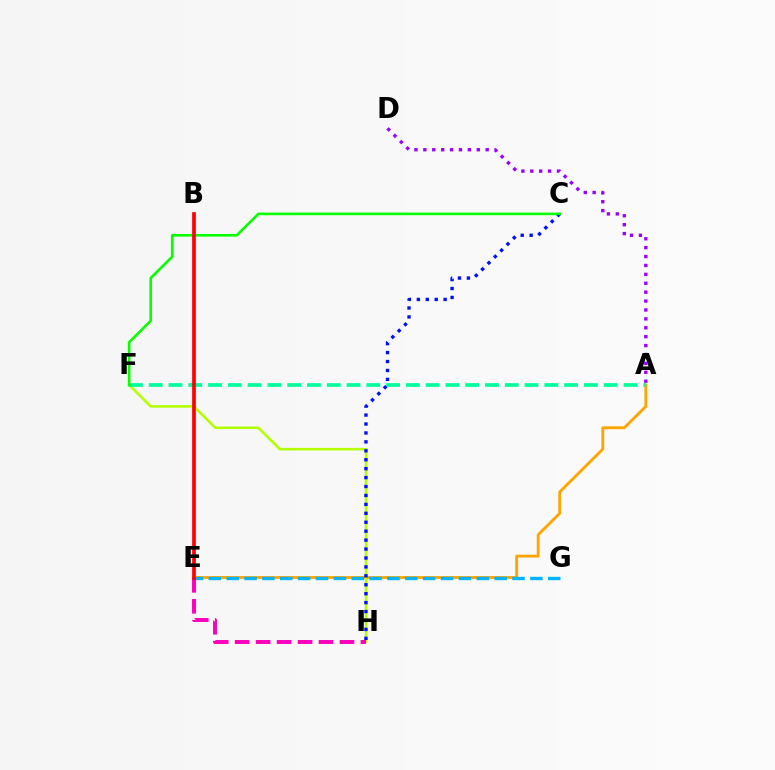{('A', 'E'): [{'color': '#ffa500', 'line_style': 'solid', 'thickness': 2.06}], ('F', 'H'): [{'color': '#b3ff00', 'line_style': 'solid', 'thickness': 1.86}], ('A', 'F'): [{'color': '#00ff9d', 'line_style': 'dashed', 'thickness': 2.69}], ('A', 'D'): [{'color': '#9b00ff', 'line_style': 'dotted', 'thickness': 2.42}], ('C', 'H'): [{'color': '#0010ff', 'line_style': 'dotted', 'thickness': 2.43}], ('C', 'F'): [{'color': '#08ff00', 'line_style': 'solid', 'thickness': 1.89}], ('E', 'G'): [{'color': '#00b5ff', 'line_style': 'dashed', 'thickness': 2.43}], ('E', 'H'): [{'color': '#ff00bd', 'line_style': 'dashed', 'thickness': 2.85}], ('B', 'E'): [{'color': '#ff0000', 'line_style': 'solid', 'thickness': 2.67}]}